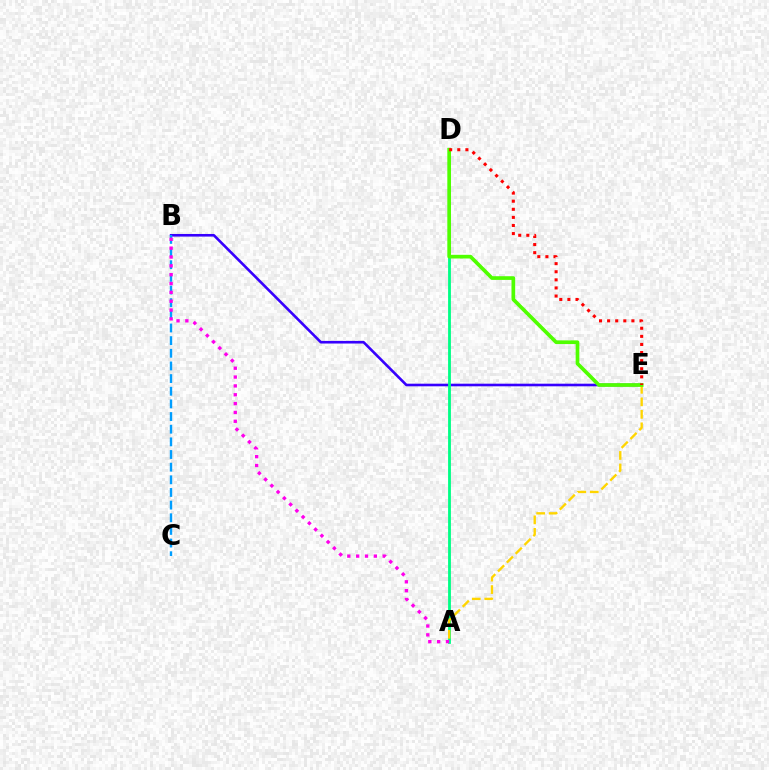{('B', 'E'): [{'color': '#3700ff', 'line_style': 'solid', 'thickness': 1.88}], ('A', 'D'): [{'color': '#00ff86', 'line_style': 'solid', 'thickness': 2.04}], ('A', 'E'): [{'color': '#ffd500', 'line_style': 'dashed', 'thickness': 1.7}], ('D', 'E'): [{'color': '#4fff00', 'line_style': 'solid', 'thickness': 2.65}, {'color': '#ff0000', 'line_style': 'dotted', 'thickness': 2.2}], ('B', 'C'): [{'color': '#009eff', 'line_style': 'dashed', 'thickness': 1.72}], ('A', 'B'): [{'color': '#ff00ed', 'line_style': 'dotted', 'thickness': 2.4}]}